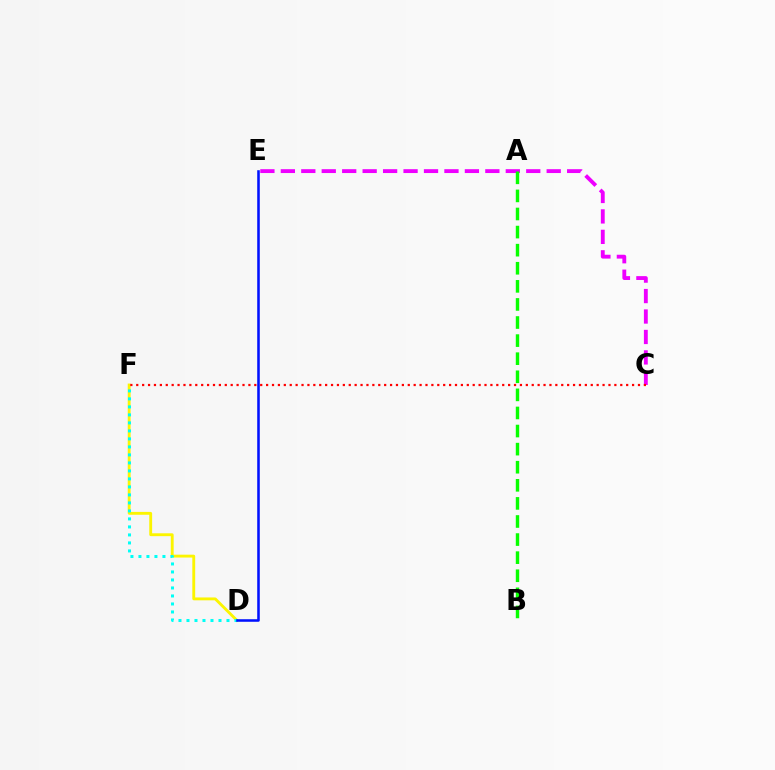{('D', 'F'): [{'color': '#fcf500', 'line_style': 'solid', 'thickness': 2.06}, {'color': '#00fff6', 'line_style': 'dotted', 'thickness': 2.17}], ('C', 'E'): [{'color': '#ee00ff', 'line_style': 'dashed', 'thickness': 2.78}], ('A', 'B'): [{'color': '#08ff00', 'line_style': 'dashed', 'thickness': 2.46}], ('D', 'E'): [{'color': '#0010ff', 'line_style': 'solid', 'thickness': 1.84}], ('C', 'F'): [{'color': '#ff0000', 'line_style': 'dotted', 'thickness': 1.6}]}